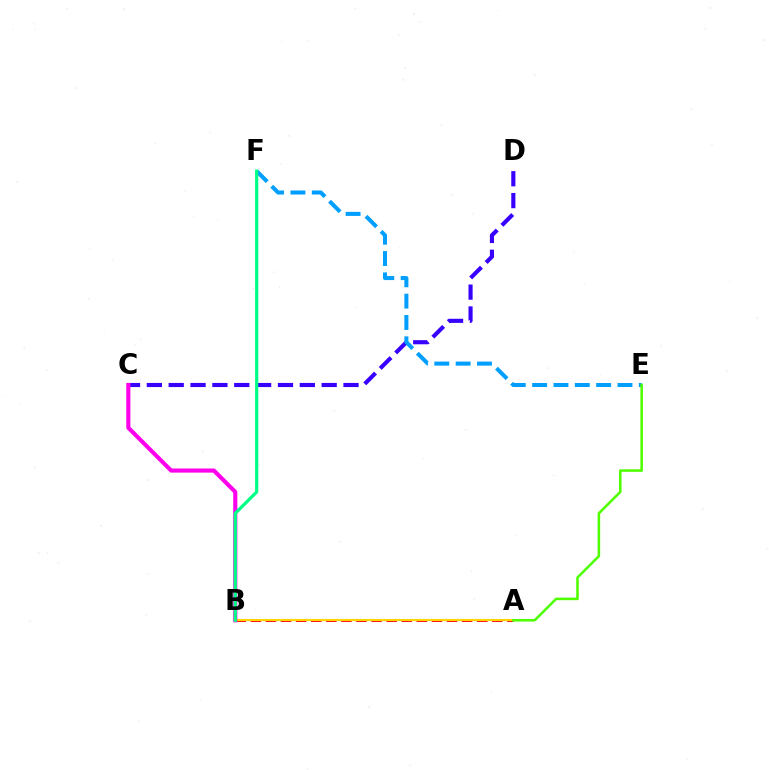{('C', 'D'): [{'color': '#3700ff', 'line_style': 'dashed', 'thickness': 2.97}], ('A', 'B'): [{'color': '#ff0000', 'line_style': 'dashed', 'thickness': 2.05}, {'color': '#ffd500', 'line_style': 'solid', 'thickness': 1.5}], ('E', 'F'): [{'color': '#009eff', 'line_style': 'dashed', 'thickness': 2.9}], ('B', 'C'): [{'color': '#ff00ed', 'line_style': 'solid', 'thickness': 2.97}], ('B', 'F'): [{'color': '#00ff86', 'line_style': 'solid', 'thickness': 2.31}], ('A', 'E'): [{'color': '#4fff00', 'line_style': 'solid', 'thickness': 1.83}]}